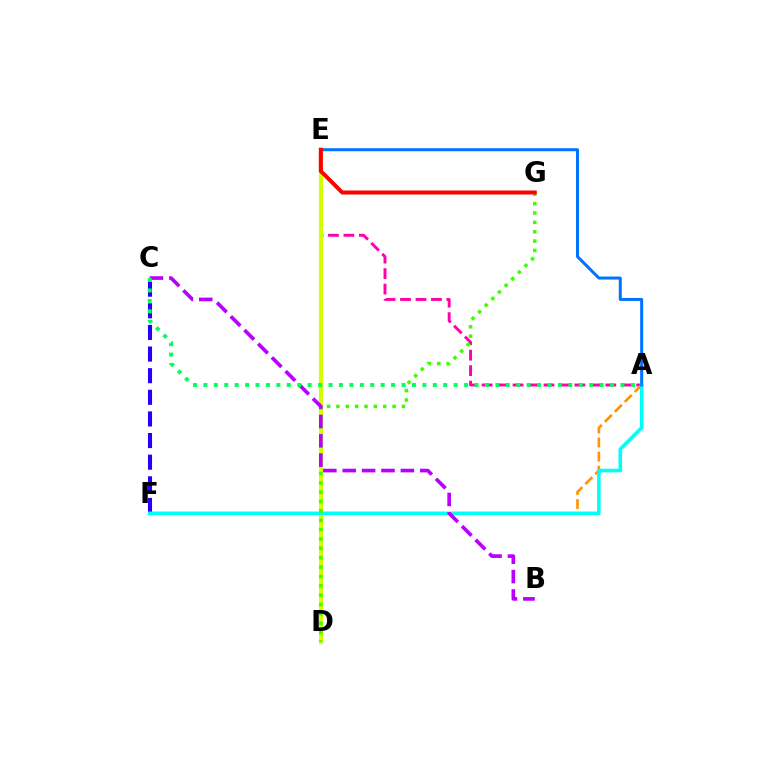{('C', 'F'): [{'color': '#2500ff', 'line_style': 'dashed', 'thickness': 2.94}], ('A', 'E'): [{'color': '#ff00ac', 'line_style': 'dashed', 'thickness': 2.1}, {'color': '#0074ff', 'line_style': 'solid', 'thickness': 2.16}], ('D', 'E'): [{'color': '#d1ff00', 'line_style': 'solid', 'thickness': 2.97}], ('A', 'F'): [{'color': '#ff9400', 'line_style': 'dashed', 'thickness': 1.91}, {'color': '#00fff6', 'line_style': 'solid', 'thickness': 2.58}], ('D', 'G'): [{'color': '#3dff00', 'line_style': 'dotted', 'thickness': 2.54}], ('B', 'C'): [{'color': '#b900ff', 'line_style': 'dashed', 'thickness': 2.63}], ('A', 'C'): [{'color': '#00ff5c', 'line_style': 'dotted', 'thickness': 2.83}], ('E', 'G'): [{'color': '#ff0000', 'line_style': 'solid', 'thickness': 2.89}]}